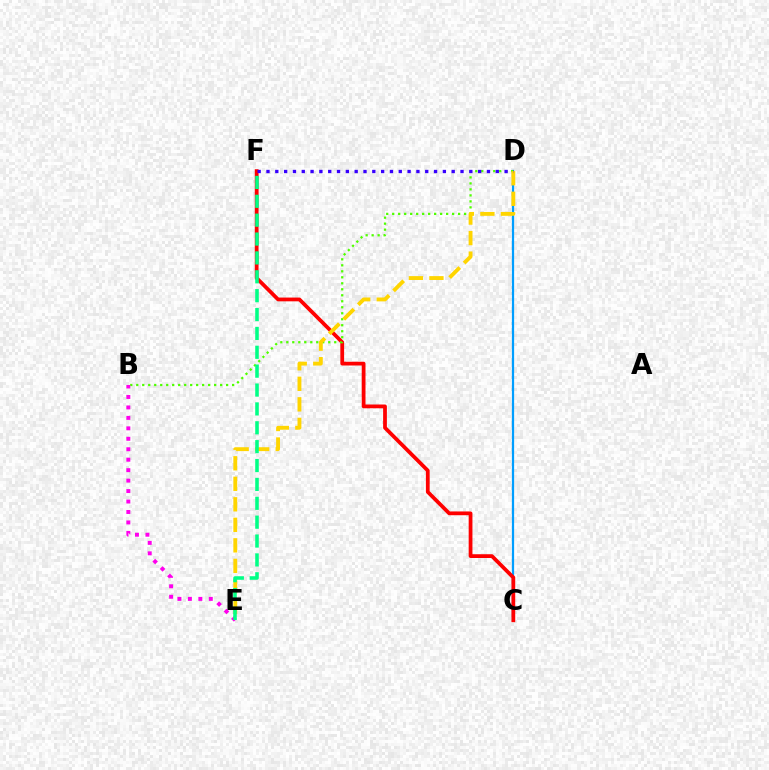{('C', 'D'): [{'color': '#009eff', 'line_style': 'solid', 'thickness': 1.61}], ('C', 'F'): [{'color': '#ff0000', 'line_style': 'solid', 'thickness': 2.71}], ('B', 'D'): [{'color': '#4fff00', 'line_style': 'dotted', 'thickness': 1.63}], ('D', 'E'): [{'color': '#ffd500', 'line_style': 'dashed', 'thickness': 2.79}], ('B', 'E'): [{'color': '#ff00ed', 'line_style': 'dotted', 'thickness': 2.84}], ('E', 'F'): [{'color': '#00ff86', 'line_style': 'dashed', 'thickness': 2.56}], ('D', 'F'): [{'color': '#3700ff', 'line_style': 'dotted', 'thickness': 2.4}]}